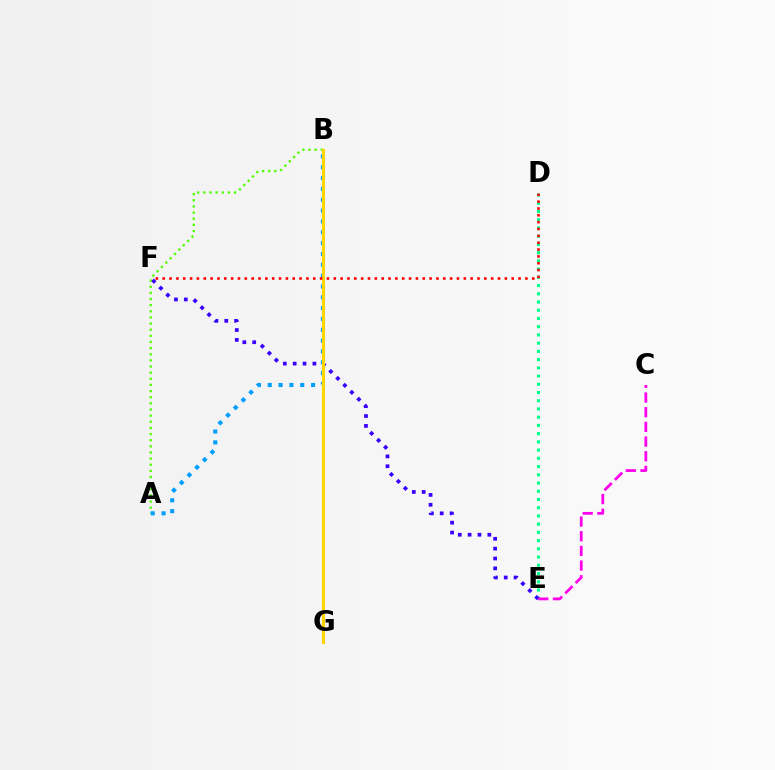{('D', 'E'): [{'color': '#00ff86', 'line_style': 'dotted', 'thickness': 2.24}], ('A', 'B'): [{'color': '#4fff00', 'line_style': 'dotted', 'thickness': 1.67}, {'color': '#009eff', 'line_style': 'dotted', 'thickness': 2.94}], ('E', 'F'): [{'color': '#3700ff', 'line_style': 'dotted', 'thickness': 2.68}], ('B', 'G'): [{'color': '#ffd500', 'line_style': 'solid', 'thickness': 2.22}], ('C', 'E'): [{'color': '#ff00ed', 'line_style': 'dashed', 'thickness': 1.99}], ('D', 'F'): [{'color': '#ff0000', 'line_style': 'dotted', 'thickness': 1.86}]}